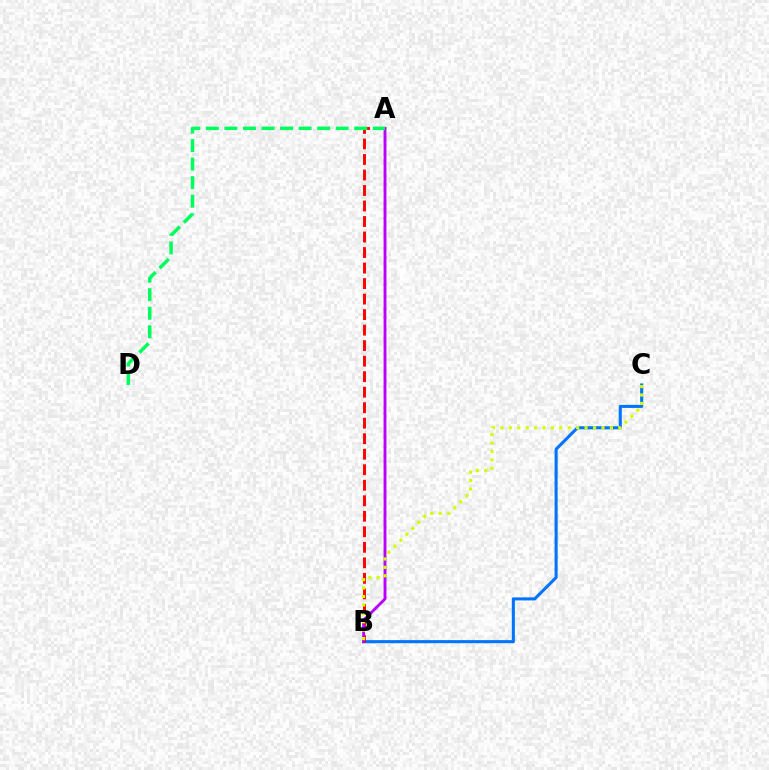{('B', 'C'): [{'color': '#0074ff', 'line_style': 'solid', 'thickness': 2.21}, {'color': '#d1ff00', 'line_style': 'dotted', 'thickness': 2.29}], ('A', 'B'): [{'color': '#ff0000', 'line_style': 'dashed', 'thickness': 2.11}, {'color': '#b900ff', 'line_style': 'solid', 'thickness': 2.07}], ('A', 'D'): [{'color': '#00ff5c', 'line_style': 'dashed', 'thickness': 2.52}]}